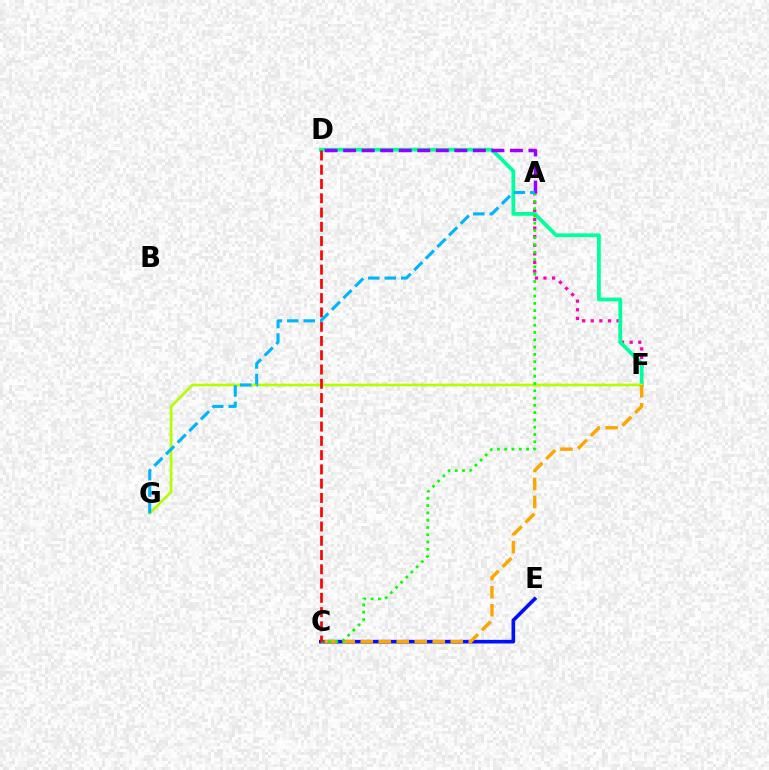{('A', 'F'): [{'color': '#ff00bd', 'line_style': 'dotted', 'thickness': 2.34}], ('D', 'F'): [{'color': '#00ff9d', 'line_style': 'solid', 'thickness': 2.72}], ('C', 'E'): [{'color': '#0010ff', 'line_style': 'solid', 'thickness': 2.61}], ('F', 'G'): [{'color': '#b3ff00', 'line_style': 'solid', 'thickness': 1.93}], ('C', 'F'): [{'color': '#ffa500', 'line_style': 'dashed', 'thickness': 2.45}], ('A', 'C'): [{'color': '#08ff00', 'line_style': 'dotted', 'thickness': 1.98}], ('A', 'D'): [{'color': '#9b00ff', 'line_style': 'dashed', 'thickness': 2.52}], ('C', 'D'): [{'color': '#ff0000', 'line_style': 'dashed', 'thickness': 1.94}], ('A', 'G'): [{'color': '#00b5ff', 'line_style': 'dashed', 'thickness': 2.24}]}